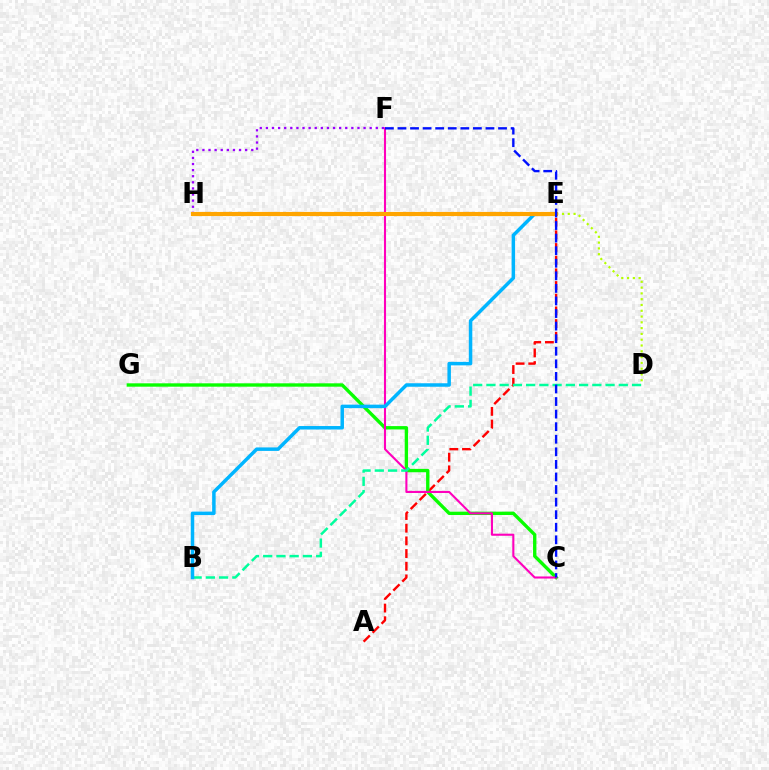{('A', 'E'): [{'color': '#ff0000', 'line_style': 'dashed', 'thickness': 1.72}], ('C', 'G'): [{'color': '#08ff00', 'line_style': 'solid', 'thickness': 2.42}], ('C', 'F'): [{'color': '#ff00bd', 'line_style': 'solid', 'thickness': 1.51}, {'color': '#0010ff', 'line_style': 'dashed', 'thickness': 1.71}], ('B', 'D'): [{'color': '#00ff9d', 'line_style': 'dashed', 'thickness': 1.8}], ('F', 'H'): [{'color': '#9b00ff', 'line_style': 'dotted', 'thickness': 1.66}], ('D', 'E'): [{'color': '#b3ff00', 'line_style': 'dotted', 'thickness': 1.57}], ('B', 'E'): [{'color': '#00b5ff', 'line_style': 'solid', 'thickness': 2.51}], ('E', 'H'): [{'color': '#ffa500', 'line_style': 'solid', 'thickness': 2.98}]}